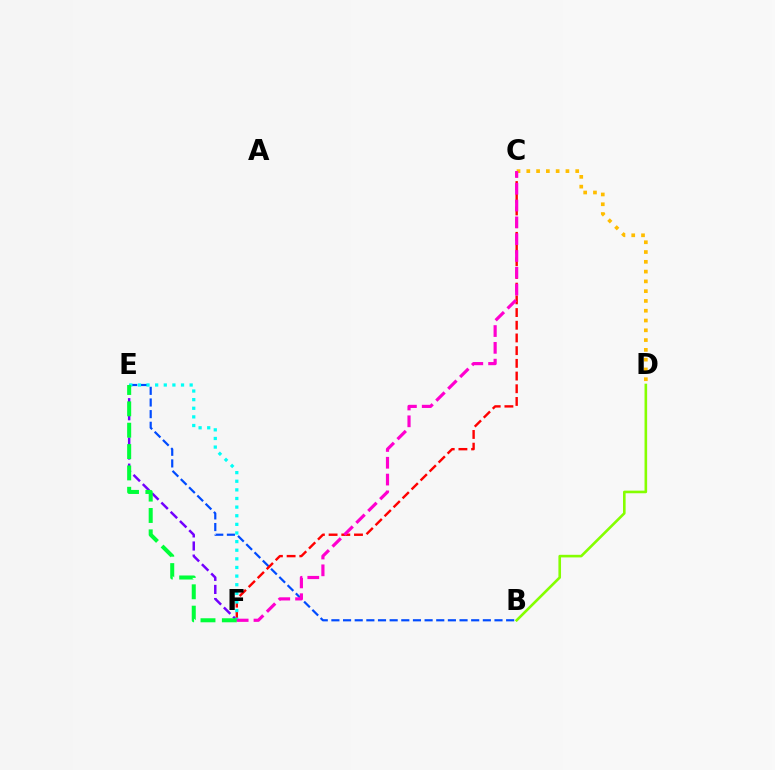{('E', 'F'): [{'color': '#7200ff', 'line_style': 'dashed', 'thickness': 1.78}, {'color': '#00fff6', 'line_style': 'dotted', 'thickness': 2.34}, {'color': '#00ff39', 'line_style': 'dashed', 'thickness': 2.9}], ('B', 'E'): [{'color': '#004bff', 'line_style': 'dashed', 'thickness': 1.58}], ('C', 'F'): [{'color': '#ff0000', 'line_style': 'dashed', 'thickness': 1.73}, {'color': '#ff00cf', 'line_style': 'dashed', 'thickness': 2.28}], ('C', 'D'): [{'color': '#ffbd00', 'line_style': 'dotted', 'thickness': 2.66}], ('B', 'D'): [{'color': '#84ff00', 'line_style': 'solid', 'thickness': 1.88}]}